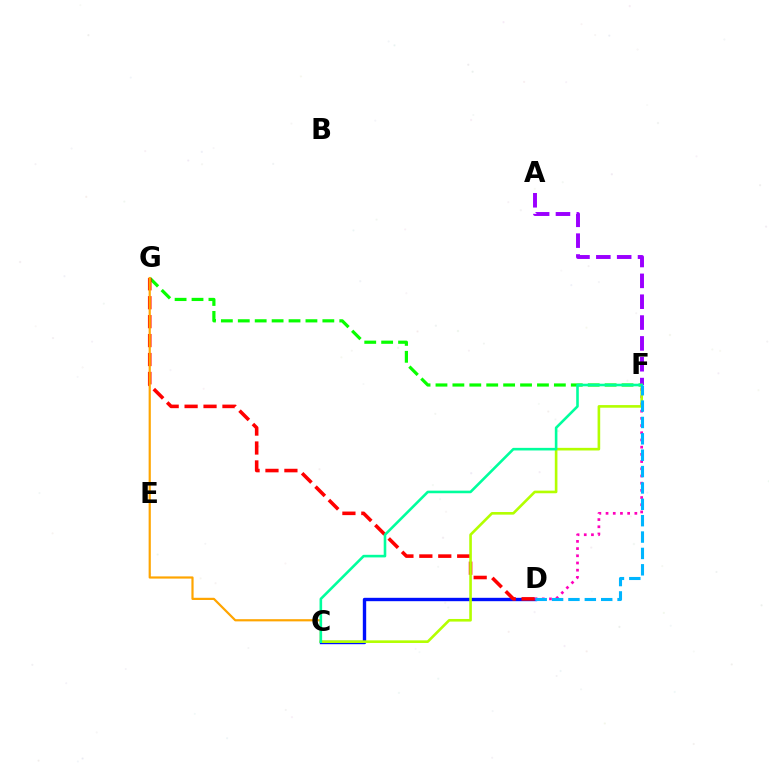{('F', 'G'): [{'color': '#08ff00', 'line_style': 'dashed', 'thickness': 2.3}], ('C', 'D'): [{'color': '#0010ff', 'line_style': 'solid', 'thickness': 2.43}], ('A', 'F'): [{'color': '#9b00ff', 'line_style': 'dashed', 'thickness': 2.83}], ('D', 'G'): [{'color': '#ff0000', 'line_style': 'dashed', 'thickness': 2.57}], ('D', 'F'): [{'color': '#ff00bd', 'line_style': 'dotted', 'thickness': 1.96}, {'color': '#00b5ff', 'line_style': 'dashed', 'thickness': 2.22}], ('C', 'G'): [{'color': '#ffa500', 'line_style': 'solid', 'thickness': 1.58}], ('C', 'F'): [{'color': '#b3ff00', 'line_style': 'solid', 'thickness': 1.89}, {'color': '#00ff9d', 'line_style': 'solid', 'thickness': 1.87}]}